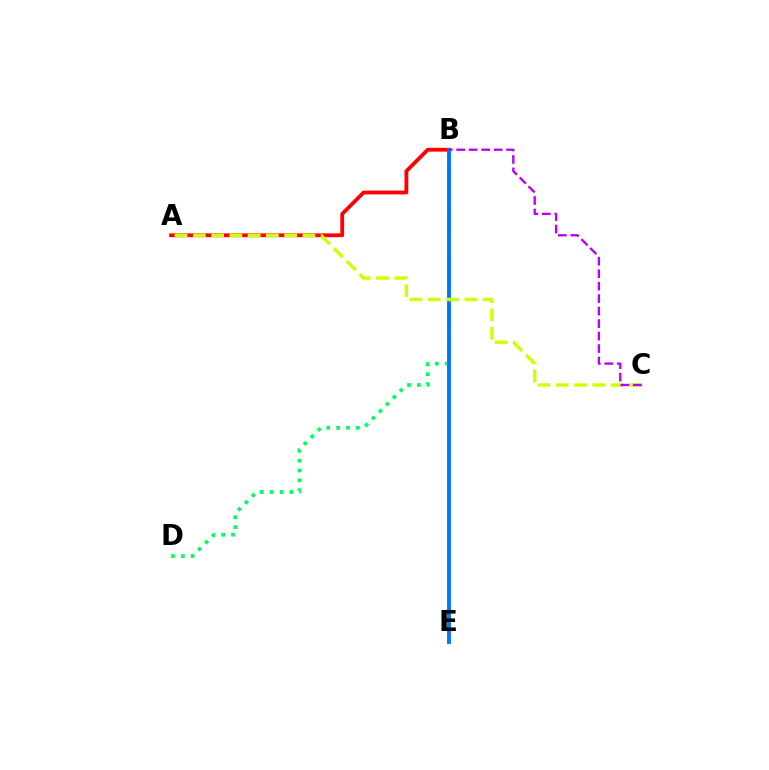{('B', 'D'): [{'color': '#00ff5c', 'line_style': 'dotted', 'thickness': 2.67}], ('A', 'B'): [{'color': '#ff0000', 'line_style': 'solid', 'thickness': 2.74}], ('B', 'E'): [{'color': '#0074ff', 'line_style': 'solid', 'thickness': 2.79}], ('A', 'C'): [{'color': '#d1ff00', 'line_style': 'dashed', 'thickness': 2.48}], ('B', 'C'): [{'color': '#b900ff', 'line_style': 'dashed', 'thickness': 1.7}]}